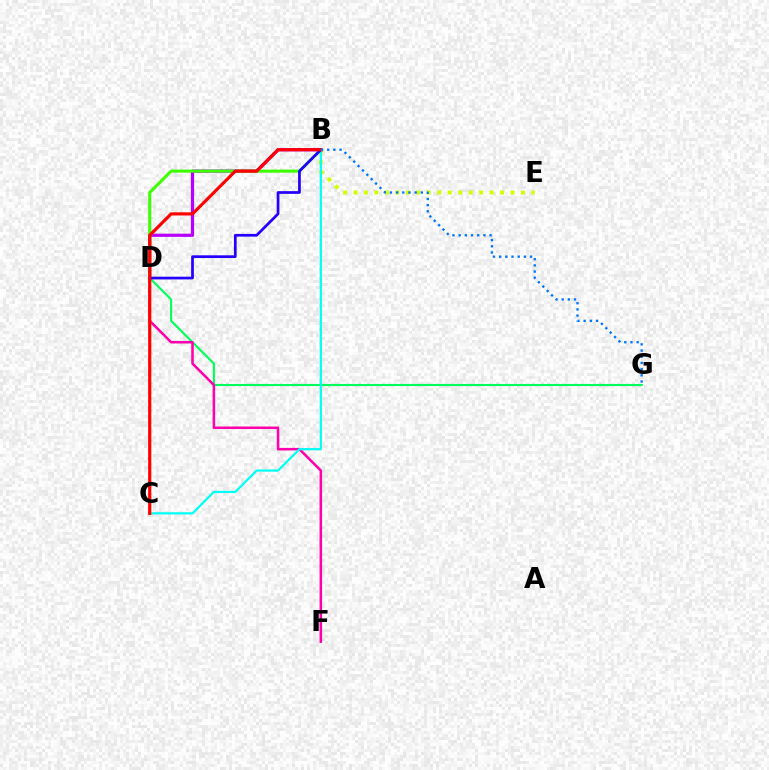{('D', 'G'): [{'color': '#00ff5c', 'line_style': 'solid', 'thickness': 1.53}], ('B', 'E'): [{'color': '#d1ff00', 'line_style': 'dotted', 'thickness': 2.85}], ('D', 'F'): [{'color': '#ff00ac', 'line_style': 'solid', 'thickness': 1.83}], ('B', 'D'): [{'color': '#b900ff', 'line_style': 'solid', 'thickness': 2.31}, {'color': '#3dff00', 'line_style': 'solid', 'thickness': 2.2}, {'color': '#2500ff', 'line_style': 'solid', 'thickness': 1.96}], ('C', 'D'): [{'color': '#ff9400', 'line_style': 'dotted', 'thickness': 1.61}], ('B', 'C'): [{'color': '#00fff6', 'line_style': 'solid', 'thickness': 1.6}, {'color': '#ff0000', 'line_style': 'solid', 'thickness': 2.28}], ('B', 'G'): [{'color': '#0074ff', 'line_style': 'dotted', 'thickness': 1.68}]}